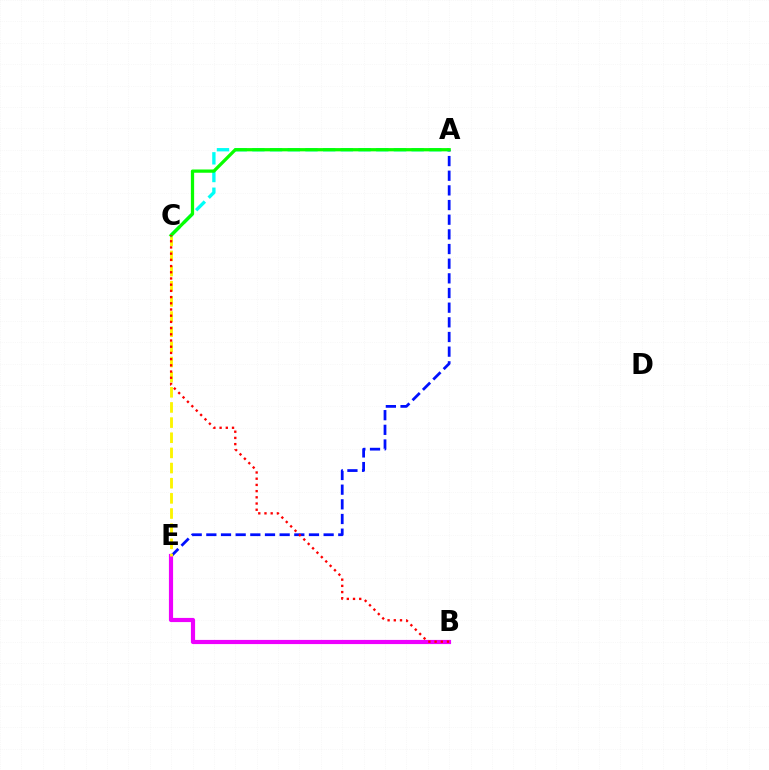{('A', 'E'): [{'color': '#0010ff', 'line_style': 'dashed', 'thickness': 1.99}], ('B', 'E'): [{'color': '#ee00ff', 'line_style': 'solid', 'thickness': 3.0}], ('C', 'E'): [{'color': '#fcf500', 'line_style': 'dashed', 'thickness': 2.06}], ('A', 'C'): [{'color': '#00fff6', 'line_style': 'dashed', 'thickness': 2.4}, {'color': '#08ff00', 'line_style': 'solid', 'thickness': 2.34}], ('B', 'C'): [{'color': '#ff0000', 'line_style': 'dotted', 'thickness': 1.69}]}